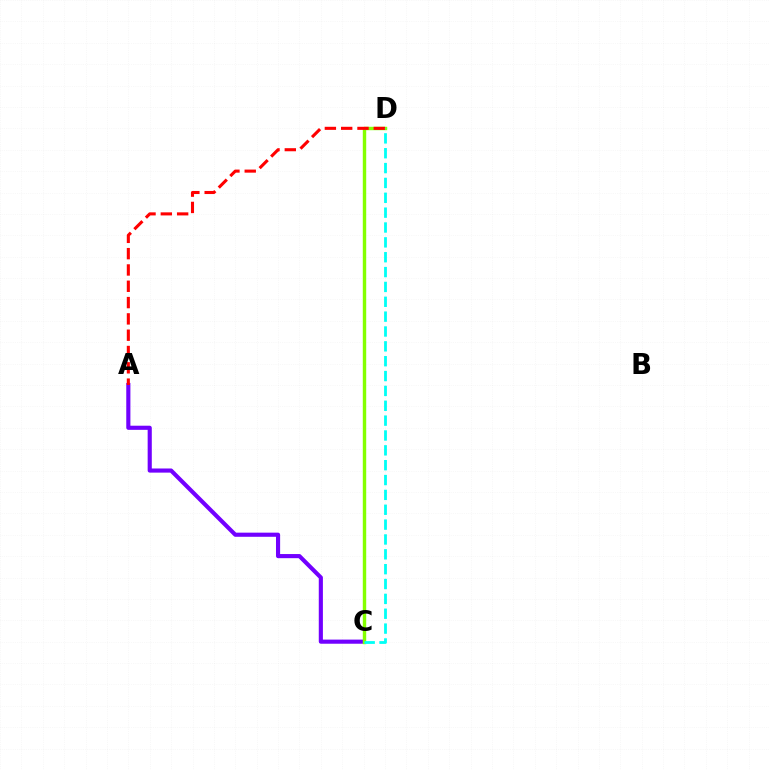{('A', 'C'): [{'color': '#7200ff', 'line_style': 'solid', 'thickness': 2.97}], ('C', 'D'): [{'color': '#84ff00', 'line_style': 'solid', 'thickness': 2.46}, {'color': '#00fff6', 'line_style': 'dashed', 'thickness': 2.02}], ('A', 'D'): [{'color': '#ff0000', 'line_style': 'dashed', 'thickness': 2.22}]}